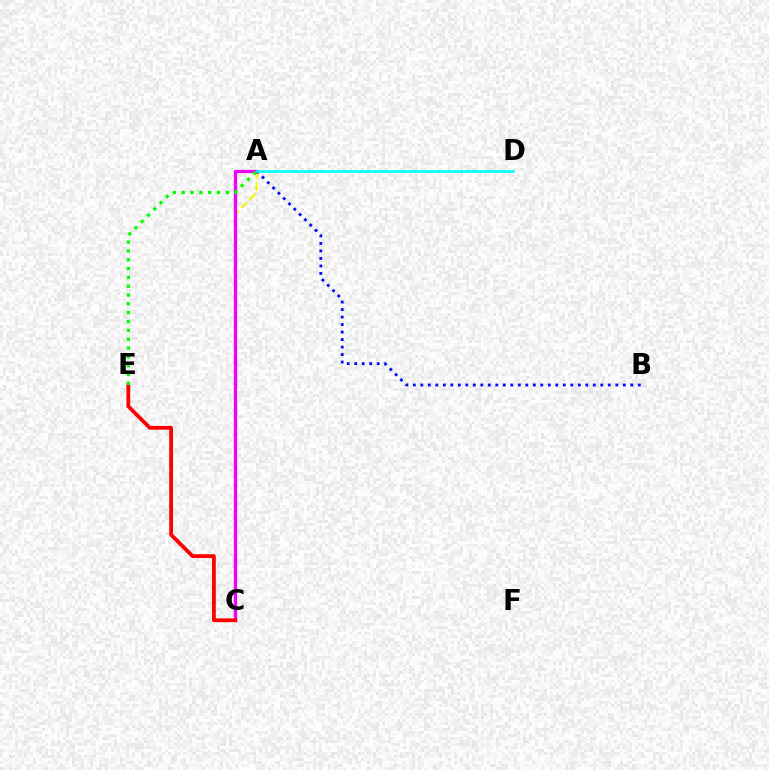{('A', 'C'): [{'color': '#fcf500', 'line_style': 'dashed', 'thickness': 1.59}, {'color': '#ee00ff', 'line_style': 'solid', 'thickness': 2.37}], ('A', 'B'): [{'color': '#0010ff', 'line_style': 'dotted', 'thickness': 2.04}], ('A', 'D'): [{'color': '#00fff6', 'line_style': 'solid', 'thickness': 1.89}], ('C', 'E'): [{'color': '#ff0000', 'line_style': 'solid', 'thickness': 2.74}], ('A', 'E'): [{'color': '#08ff00', 'line_style': 'dotted', 'thickness': 2.4}]}